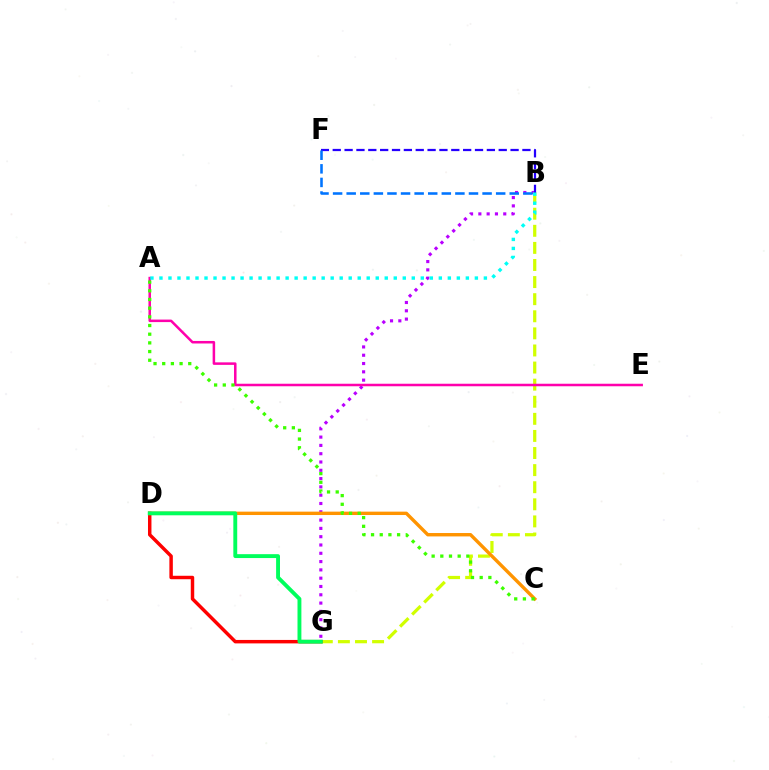{('B', 'G'): [{'color': '#b900ff', 'line_style': 'dotted', 'thickness': 2.25}, {'color': '#d1ff00', 'line_style': 'dashed', 'thickness': 2.32}], ('D', 'G'): [{'color': '#ff0000', 'line_style': 'solid', 'thickness': 2.49}, {'color': '#00ff5c', 'line_style': 'solid', 'thickness': 2.8}], ('B', 'F'): [{'color': '#2500ff', 'line_style': 'dashed', 'thickness': 1.61}, {'color': '#0074ff', 'line_style': 'dashed', 'thickness': 1.85}], ('C', 'D'): [{'color': '#ff9400', 'line_style': 'solid', 'thickness': 2.44}], ('A', 'E'): [{'color': '#ff00ac', 'line_style': 'solid', 'thickness': 1.82}], ('A', 'C'): [{'color': '#3dff00', 'line_style': 'dotted', 'thickness': 2.36}], ('A', 'B'): [{'color': '#00fff6', 'line_style': 'dotted', 'thickness': 2.45}]}